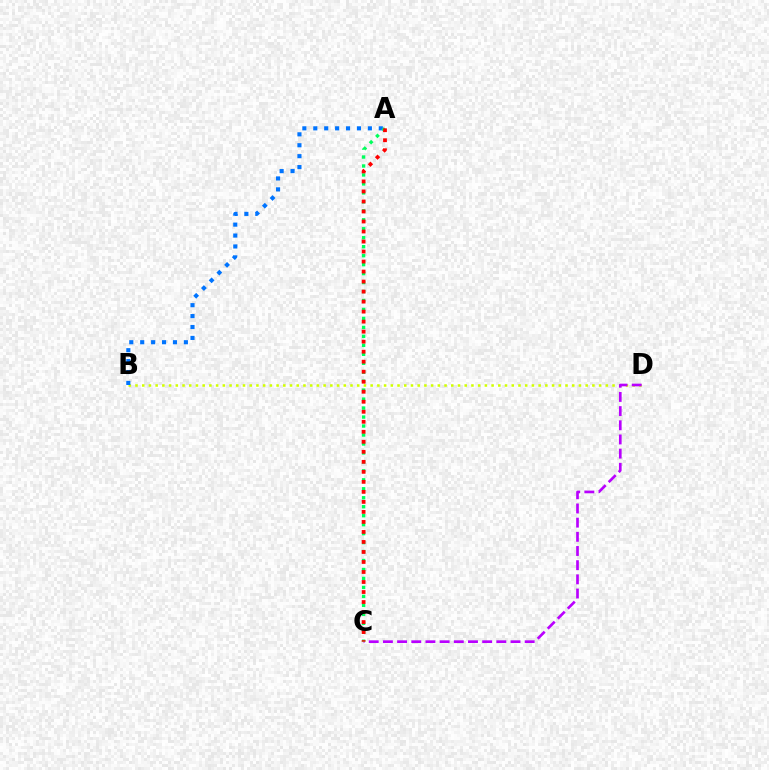{('B', 'D'): [{'color': '#d1ff00', 'line_style': 'dotted', 'thickness': 1.83}], ('A', 'B'): [{'color': '#0074ff', 'line_style': 'dotted', 'thickness': 2.97}], ('C', 'D'): [{'color': '#b900ff', 'line_style': 'dashed', 'thickness': 1.93}], ('A', 'C'): [{'color': '#00ff5c', 'line_style': 'dotted', 'thickness': 2.44}, {'color': '#ff0000', 'line_style': 'dotted', 'thickness': 2.72}]}